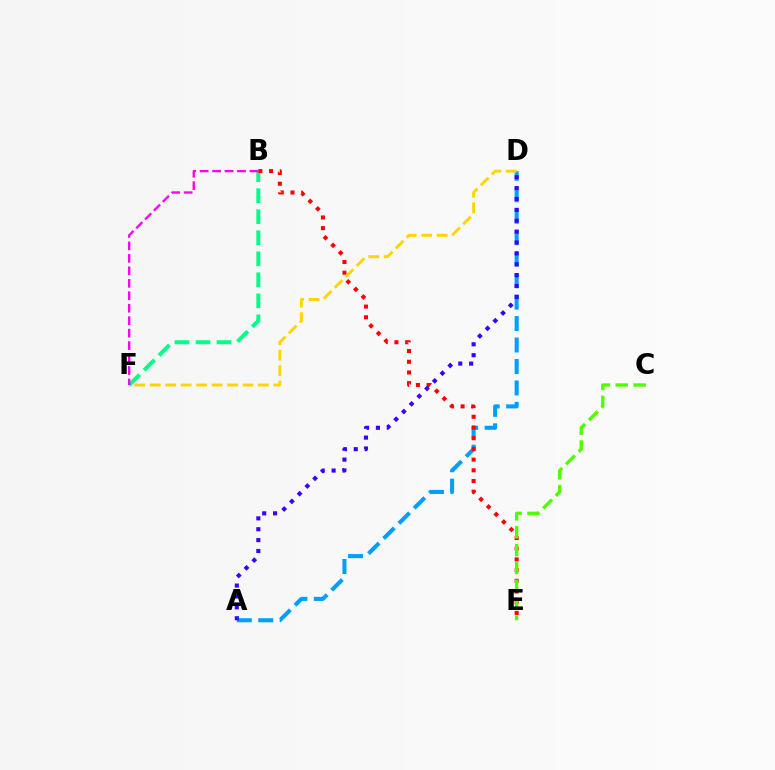{('B', 'F'): [{'color': '#00ff86', 'line_style': 'dashed', 'thickness': 2.86}, {'color': '#ff00ed', 'line_style': 'dashed', 'thickness': 1.69}], ('A', 'D'): [{'color': '#009eff', 'line_style': 'dashed', 'thickness': 2.92}, {'color': '#3700ff', 'line_style': 'dotted', 'thickness': 2.96}], ('B', 'E'): [{'color': '#ff0000', 'line_style': 'dotted', 'thickness': 2.91}], ('C', 'E'): [{'color': '#4fff00', 'line_style': 'dashed', 'thickness': 2.43}], ('D', 'F'): [{'color': '#ffd500', 'line_style': 'dashed', 'thickness': 2.1}]}